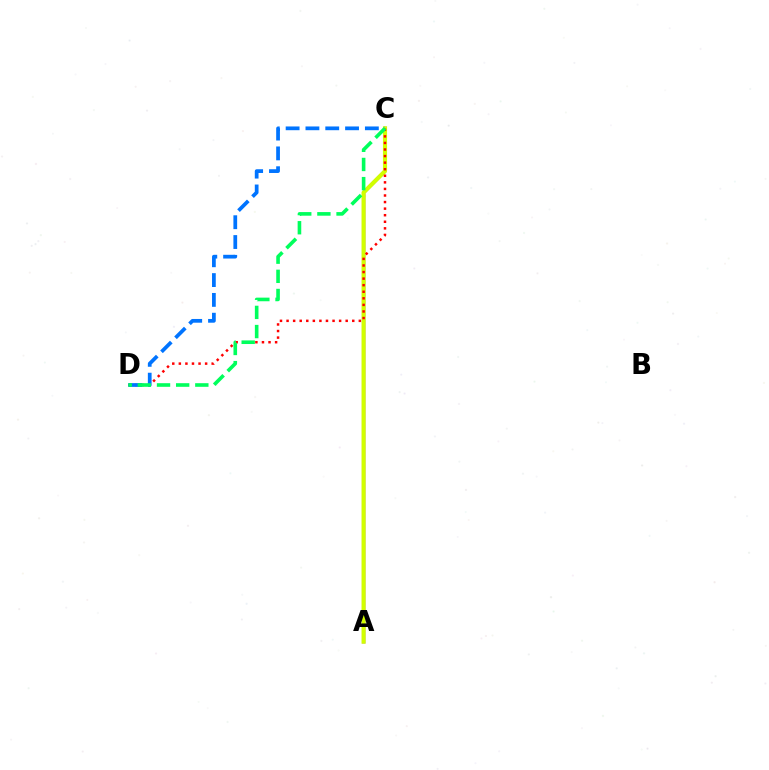{('A', 'C'): [{'color': '#b900ff', 'line_style': 'solid', 'thickness': 2.37}, {'color': '#d1ff00', 'line_style': 'solid', 'thickness': 2.97}], ('C', 'D'): [{'color': '#ff0000', 'line_style': 'dotted', 'thickness': 1.79}, {'color': '#0074ff', 'line_style': 'dashed', 'thickness': 2.69}, {'color': '#00ff5c', 'line_style': 'dashed', 'thickness': 2.6}]}